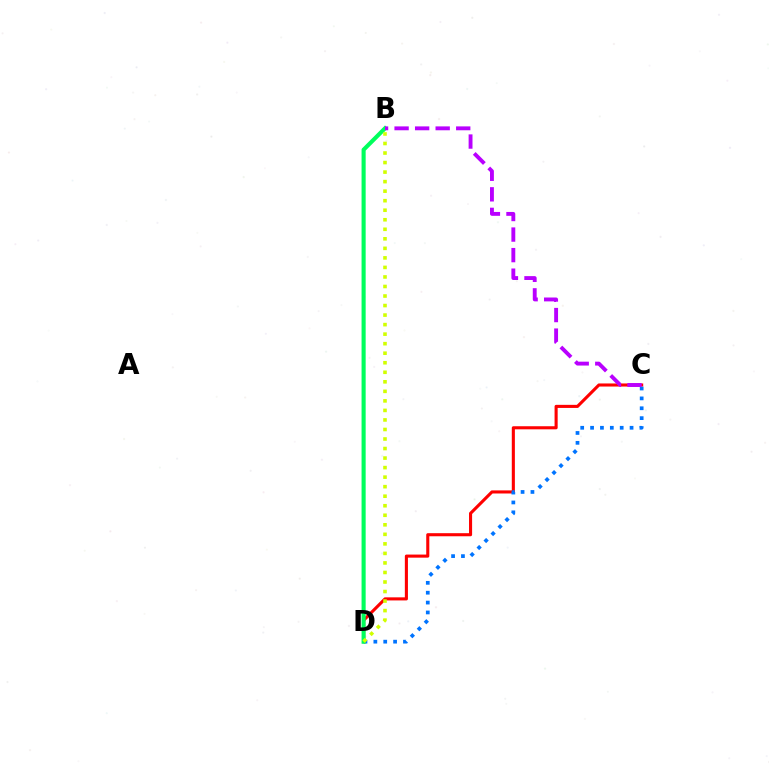{('C', 'D'): [{'color': '#ff0000', 'line_style': 'solid', 'thickness': 2.22}, {'color': '#0074ff', 'line_style': 'dotted', 'thickness': 2.68}], ('B', 'D'): [{'color': '#00ff5c', 'line_style': 'solid', 'thickness': 2.95}, {'color': '#d1ff00', 'line_style': 'dotted', 'thickness': 2.59}], ('B', 'C'): [{'color': '#b900ff', 'line_style': 'dashed', 'thickness': 2.79}]}